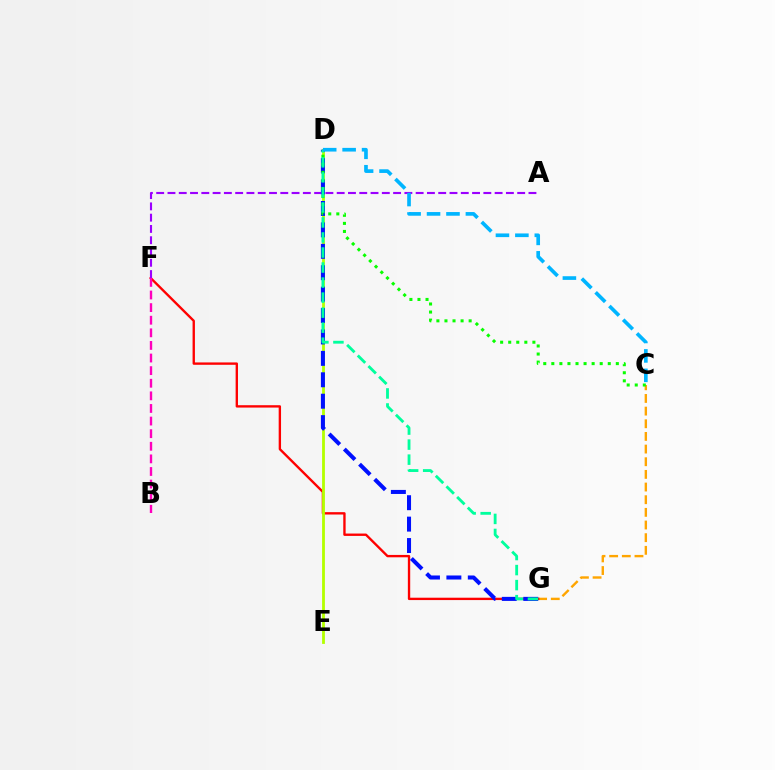{('C', 'G'): [{'color': '#ffa500', 'line_style': 'dashed', 'thickness': 1.72}], ('F', 'G'): [{'color': '#ff0000', 'line_style': 'solid', 'thickness': 1.7}], ('B', 'F'): [{'color': '#ff00bd', 'line_style': 'dashed', 'thickness': 1.71}], ('D', 'E'): [{'color': '#b3ff00', 'line_style': 'solid', 'thickness': 2.02}], ('A', 'F'): [{'color': '#9b00ff', 'line_style': 'dashed', 'thickness': 1.53}], ('D', 'G'): [{'color': '#0010ff', 'line_style': 'dashed', 'thickness': 2.91}, {'color': '#00ff9d', 'line_style': 'dashed', 'thickness': 2.04}], ('C', 'D'): [{'color': '#08ff00', 'line_style': 'dotted', 'thickness': 2.19}, {'color': '#00b5ff', 'line_style': 'dashed', 'thickness': 2.64}]}